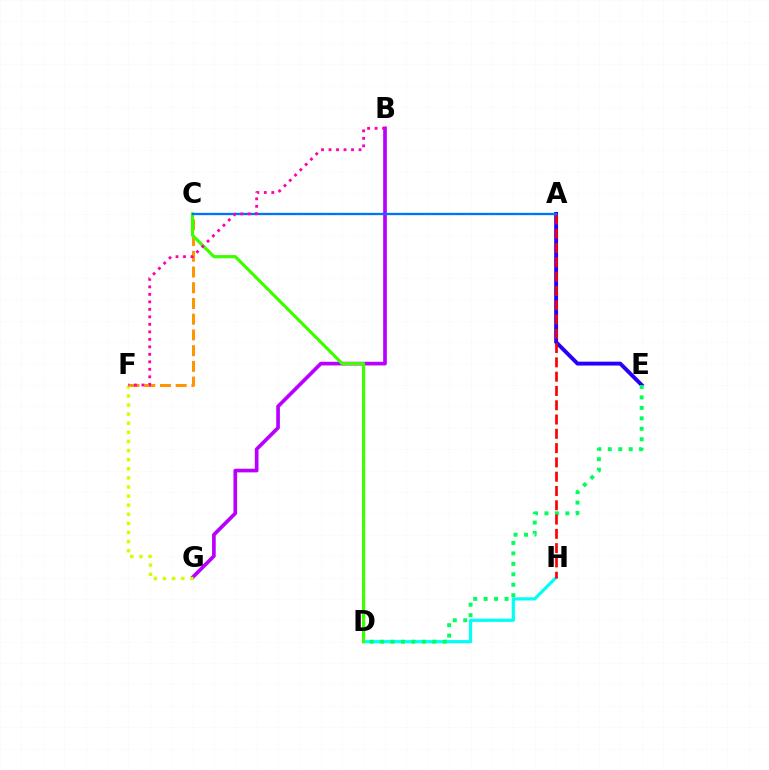{('D', 'H'): [{'color': '#00fff6', 'line_style': 'solid', 'thickness': 2.3}], ('A', 'E'): [{'color': '#2500ff', 'line_style': 'solid', 'thickness': 2.8}], ('D', 'E'): [{'color': '#00ff5c', 'line_style': 'dotted', 'thickness': 2.84}], ('B', 'G'): [{'color': '#b900ff', 'line_style': 'solid', 'thickness': 2.64}], ('A', 'H'): [{'color': '#ff0000', 'line_style': 'dashed', 'thickness': 1.94}], ('C', 'F'): [{'color': '#ff9400', 'line_style': 'dashed', 'thickness': 2.14}], ('F', 'G'): [{'color': '#d1ff00', 'line_style': 'dotted', 'thickness': 2.47}], ('C', 'D'): [{'color': '#3dff00', 'line_style': 'solid', 'thickness': 2.29}], ('A', 'C'): [{'color': '#0074ff', 'line_style': 'solid', 'thickness': 1.66}], ('B', 'F'): [{'color': '#ff00ac', 'line_style': 'dotted', 'thickness': 2.04}]}